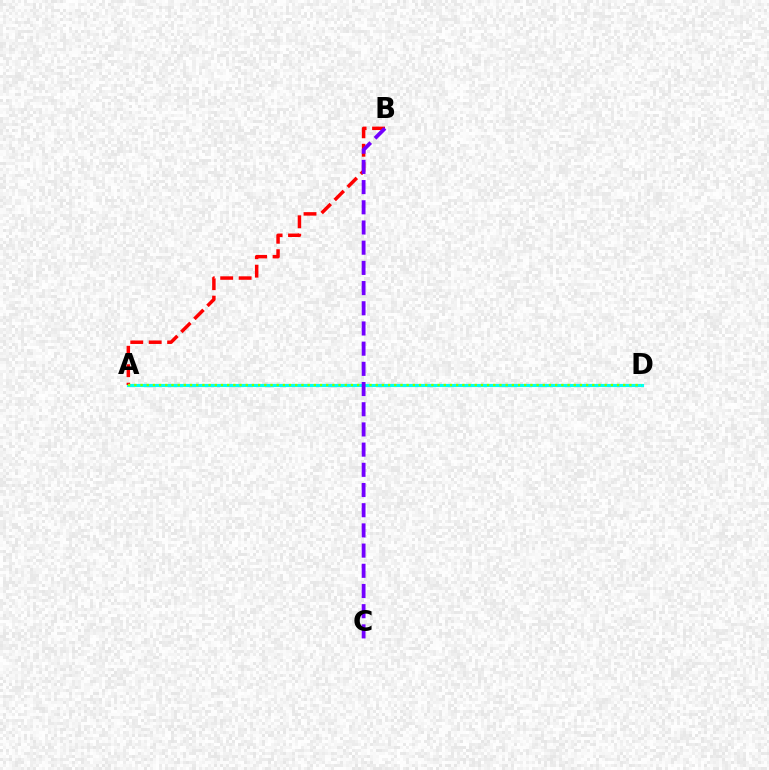{('A', 'D'): [{'color': '#00fff6', 'line_style': 'solid', 'thickness': 2.27}, {'color': '#84ff00', 'line_style': 'dotted', 'thickness': 1.68}], ('A', 'B'): [{'color': '#ff0000', 'line_style': 'dashed', 'thickness': 2.5}], ('B', 'C'): [{'color': '#7200ff', 'line_style': 'dashed', 'thickness': 2.74}]}